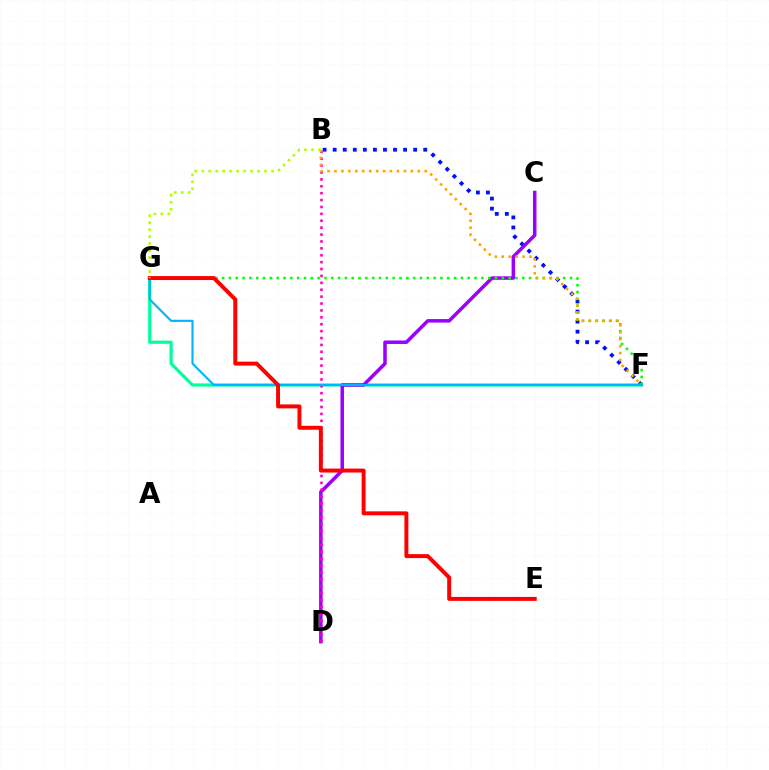{('B', 'F'): [{'color': '#0010ff', 'line_style': 'dotted', 'thickness': 2.73}, {'color': '#ffa500', 'line_style': 'dotted', 'thickness': 1.89}], ('F', 'G'): [{'color': '#00ff9d', 'line_style': 'solid', 'thickness': 2.29}, {'color': '#08ff00', 'line_style': 'dotted', 'thickness': 1.85}, {'color': '#00b5ff', 'line_style': 'solid', 'thickness': 1.53}], ('C', 'D'): [{'color': '#9b00ff', 'line_style': 'solid', 'thickness': 2.53}], ('B', 'D'): [{'color': '#ff00bd', 'line_style': 'dotted', 'thickness': 1.87}], ('E', 'G'): [{'color': '#ff0000', 'line_style': 'solid', 'thickness': 2.85}], ('B', 'G'): [{'color': '#b3ff00', 'line_style': 'dotted', 'thickness': 1.9}]}